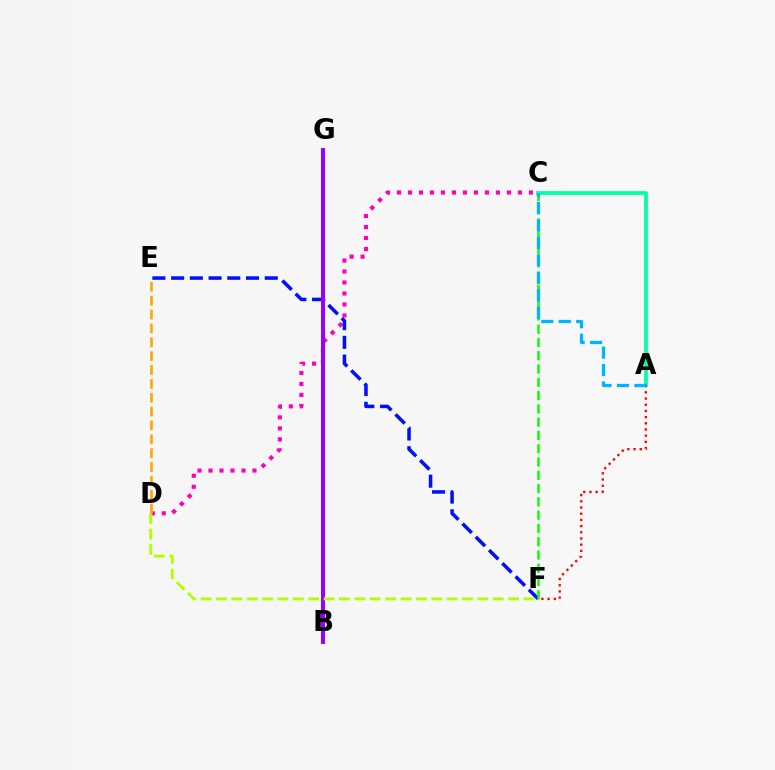{('C', 'D'): [{'color': '#ff00bd', 'line_style': 'dotted', 'thickness': 2.99}], ('E', 'F'): [{'color': '#0010ff', 'line_style': 'dashed', 'thickness': 2.54}], ('C', 'F'): [{'color': '#08ff00', 'line_style': 'dashed', 'thickness': 1.8}], ('B', 'G'): [{'color': '#9b00ff', 'line_style': 'solid', 'thickness': 2.89}], ('A', 'C'): [{'color': '#00ff9d', 'line_style': 'solid', 'thickness': 2.67}, {'color': '#00b5ff', 'line_style': 'dashed', 'thickness': 2.37}], ('A', 'F'): [{'color': '#ff0000', 'line_style': 'dotted', 'thickness': 1.68}], ('D', 'F'): [{'color': '#b3ff00', 'line_style': 'dashed', 'thickness': 2.09}], ('D', 'E'): [{'color': '#ffa500', 'line_style': 'dashed', 'thickness': 1.88}]}